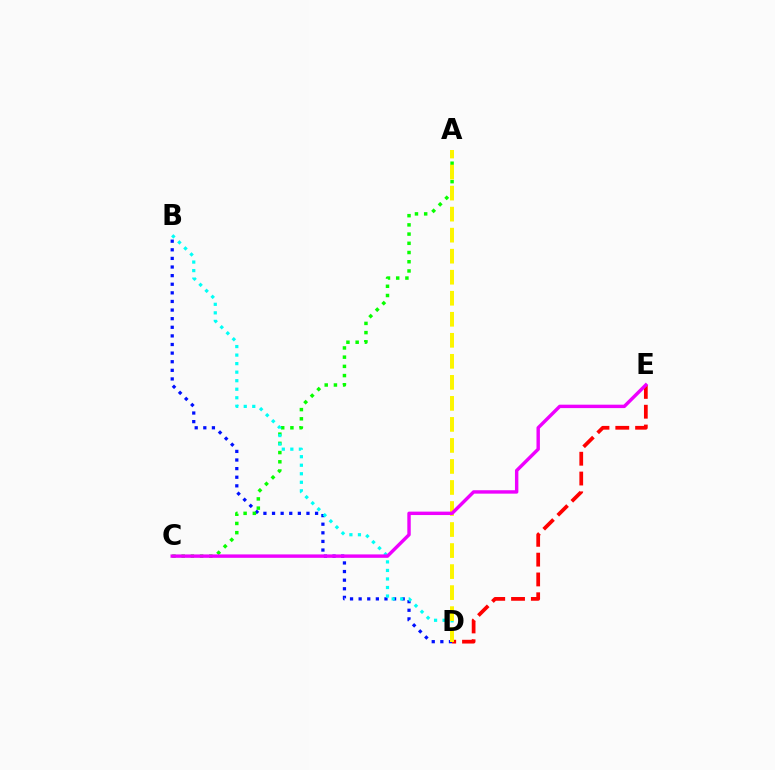{('B', 'D'): [{'color': '#0010ff', 'line_style': 'dotted', 'thickness': 2.34}, {'color': '#00fff6', 'line_style': 'dotted', 'thickness': 2.32}], ('D', 'E'): [{'color': '#ff0000', 'line_style': 'dashed', 'thickness': 2.69}], ('A', 'C'): [{'color': '#08ff00', 'line_style': 'dotted', 'thickness': 2.5}], ('A', 'D'): [{'color': '#fcf500', 'line_style': 'dashed', 'thickness': 2.86}], ('C', 'E'): [{'color': '#ee00ff', 'line_style': 'solid', 'thickness': 2.46}]}